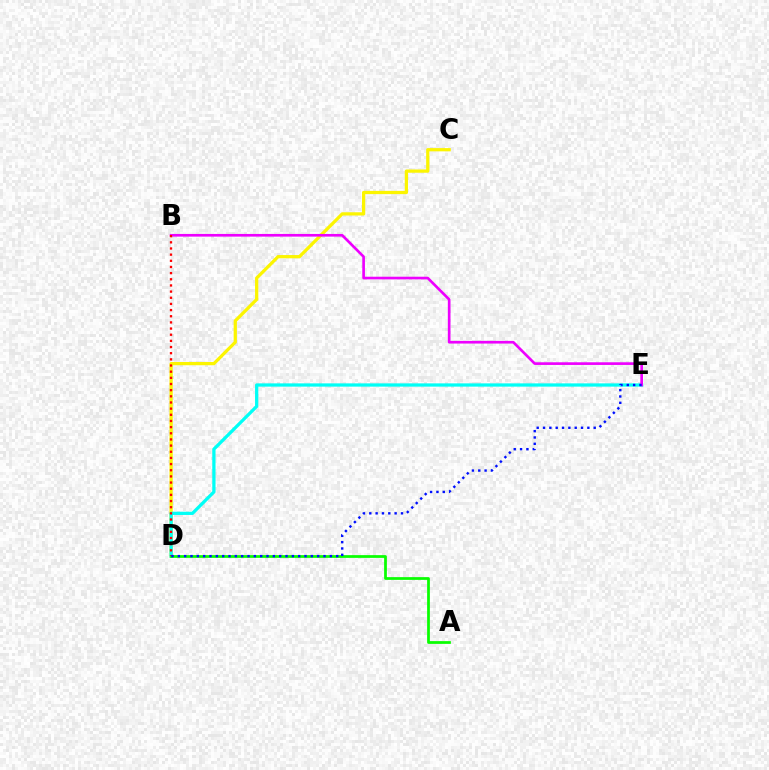{('C', 'D'): [{'color': '#fcf500', 'line_style': 'solid', 'thickness': 2.34}], ('D', 'E'): [{'color': '#00fff6', 'line_style': 'solid', 'thickness': 2.35}, {'color': '#0010ff', 'line_style': 'dotted', 'thickness': 1.72}], ('B', 'E'): [{'color': '#ee00ff', 'line_style': 'solid', 'thickness': 1.92}], ('A', 'D'): [{'color': '#08ff00', 'line_style': 'solid', 'thickness': 1.97}], ('B', 'D'): [{'color': '#ff0000', 'line_style': 'dotted', 'thickness': 1.67}]}